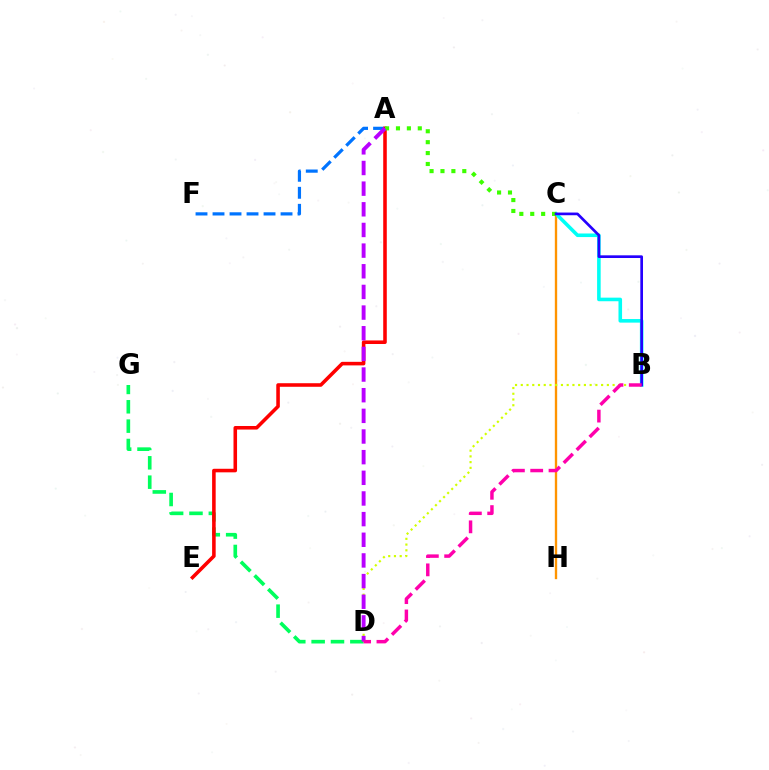{('A', 'F'): [{'color': '#0074ff', 'line_style': 'dashed', 'thickness': 2.31}], ('D', 'G'): [{'color': '#00ff5c', 'line_style': 'dashed', 'thickness': 2.63}], ('A', 'E'): [{'color': '#ff0000', 'line_style': 'solid', 'thickness': 2.57}], ('C', 'H'): [{'color': '#ff9400', 'line_style': 'solid', 'thickness': 1.69}], ('B', 'C'): [{'color': '#00fff6', 'line_style': 'solid', 'thickness': 2.58}, {'color': '#2500ff', 'line_style': 'solid', 'thickness': 1.93}], ('A', 'C'): [{'color': '#3dff00', 'line_style': 'dotted', 'thickness': 2.96}], ('B', 'D'): [{'color': '#d1ff00', 'line_style': 'dotted', 'thickness': 1.56}, {'color': '#ff00ac', 'line_style': 'dashed', 'thickness': 2.49}], ('A', 'D'): [{'color': '#b900ff', 'line_style': 'dashed', 'thickness': 2.81}]}